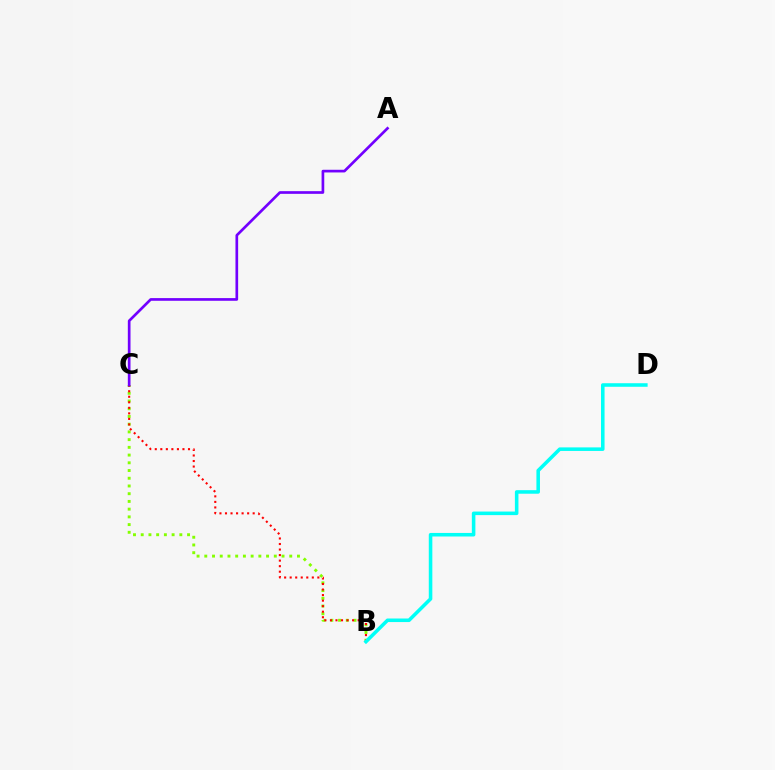{('B', 'C'): [{'color': '#84ff00', 'line_style': 'dotted', 'thickness': 2.1}, {'color': '#ff0000', 'line_style': 'dotted', 'thickness': 1.5}], ('A', 'C'): [{'color': '#7200ff', 'line_style': 'solid', 'thickness': 1.93}], ('B', 'D'): [{'color': '#00fff6', 'line_style': 'solid', 'thickness': 2.56}]}